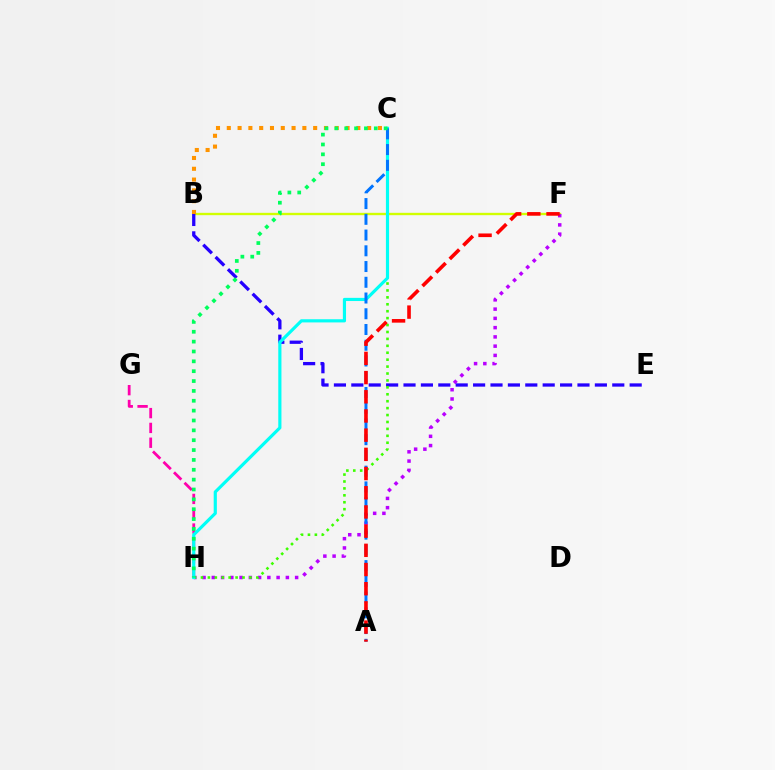{('B', 'F'): [{'color': '#d1ff00', 'line_style': 'solid', 'thickness': 1.69}], ('F', 'H'): [{'color': '#b900ff', 'line_style': 'dotted', 'thickness': 2.52}], ('B', 'E'): [{'color': '#2500ff', 'line_style': 'dashed', 'thickness': 2.36}], ('C', 'H'): [{'color': '#3dff00', 'line_style': 'dotted', 'thickness': 1.88}, {'color': '#00fff6', 'line_style': 'solid', 'thickness': 2.28}, {'color': '#00ff5c', 'line_style': 'dotted', 'thickness': 2.68}], ('B', 'C'): [{'color': '#ff9400', 'line_style': 'dotted', 'thickness': 2.93}], ('G', 'H'): [{'color': '#ff00ac', 'line_style': 'dashed', 'thickness': 2.01}], ('A', 'C'): [{'color': '#0074ff', 'line_style': 'dashed', 'thickness': 2.14}], ('A', 'F'): [{'color': '#ff0000', 'line_style': 'dashed', 'thickness': 2.61}]}